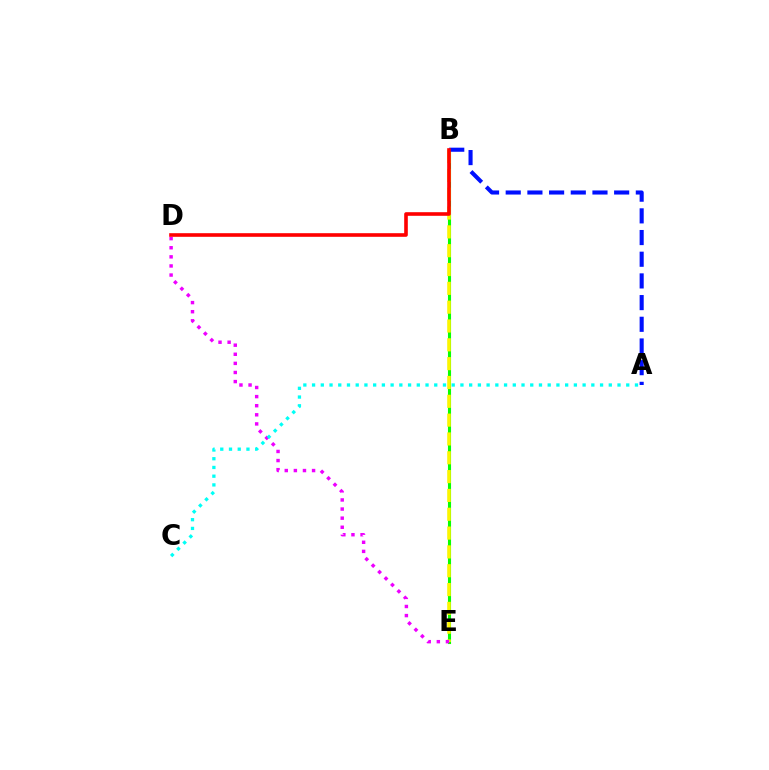{('B', 'E'): [{'color': '#08ff00', 'line_style': 'solid', 'thickness': 2.23}, {'color': '#fcf500', 'line_style': 'dashed', 'thickness': 2.56}], ('D', 'E'): [{'color': '#ee00ff', 'line_style': 'dotted', 'thickness': 2.47}], ('A', 'B'): [{'color': '#0010ff', 'line_style': 'dashed', 'thickness': 2.95}], ('B', 'D'): [{'color': '#ff0000', 'line_style': 'solid', 'thickness': 2.61}], ('A', 'C'): [{'color': '#00fff6', 'line_style': 'dotted', 'thickness': 2.37}]}